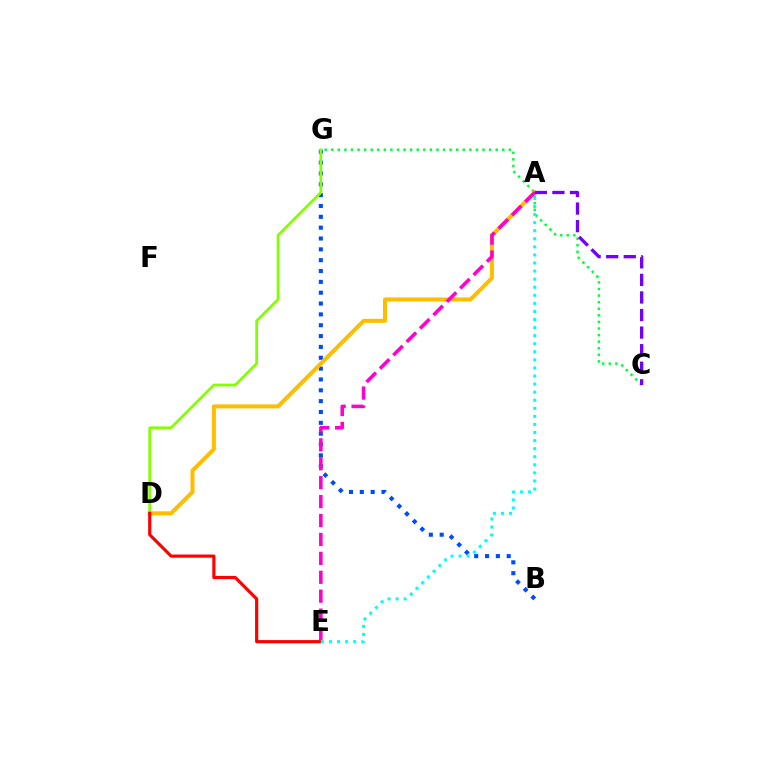{('B', 'G'): [{'color': '#004bff', 'line_style': 'dotted', 'thickness': 2.95}], ('C', 'G'): [{'color': '#00ff39', 'line_style': 'dotted', 'thickness': 1.79}], ('A', 'D'): [{'color': '#ffbd00', 'line_style': 'solid', 'thickness': 2.89}], ('D', 'G'): [{'color': '#84ff00', 'line_style': 'solid', 'thickness': 1.98}], ('A', 'E'): [{'color': '#ff00cf', 'line_style': 'dashed', 'thickness': 2.57}, {'color': '#00fff6', 'line_style': 'dotted', 'thickness': 2.19}], ('A', 'C'): [{'color': '#7200ff', 'line_style': 'dashed', 'thickness': 2.39}], ('D', 'E'): [{'color': '#ff0000', 'line_style': 'solid', 'thickness': 2.28}]}